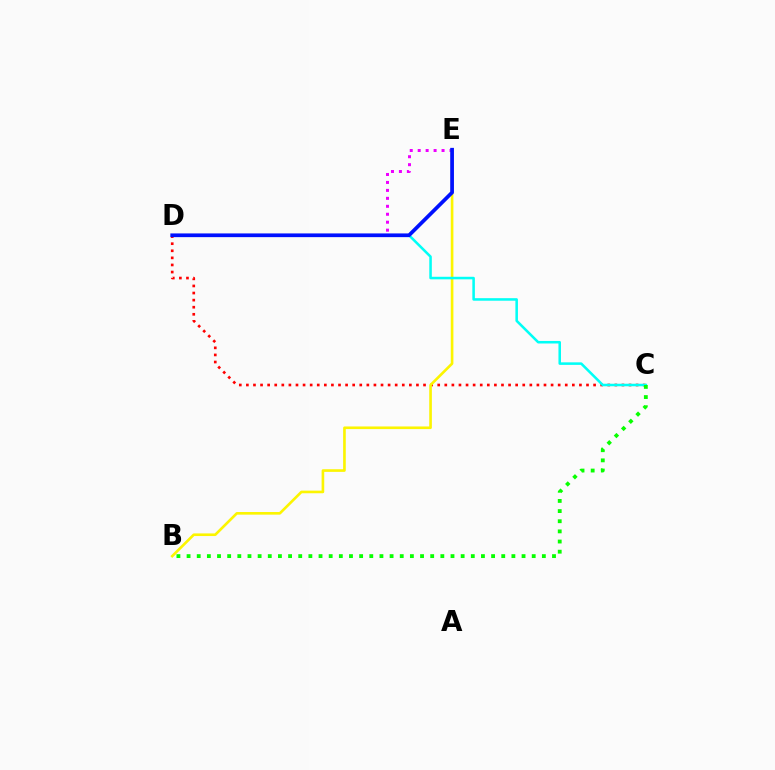{('C', 'D'): [{'color': '#ff0000', 'line_style': 'dotted', 'thickness': 1.93}, {'color': '#00fff6', 'line_style': 'solid', 'thickness': 1.83}], ('D', 'E'): [{'color': '#ee00ff', 'line_style': 'dotted', 'thickness': 2.16}, {'color': '#0010ff', 'line_style': 'solid', 'thickness': 2.68}], ('B', 'E'): [{'color': '#fcf500', 'line_style': 'solid', 'thickness': 1.9}], ('B', 'C'): [{'color': '#08ff00', 'line_style': 'dotted', 'thickness': 2.76}]}